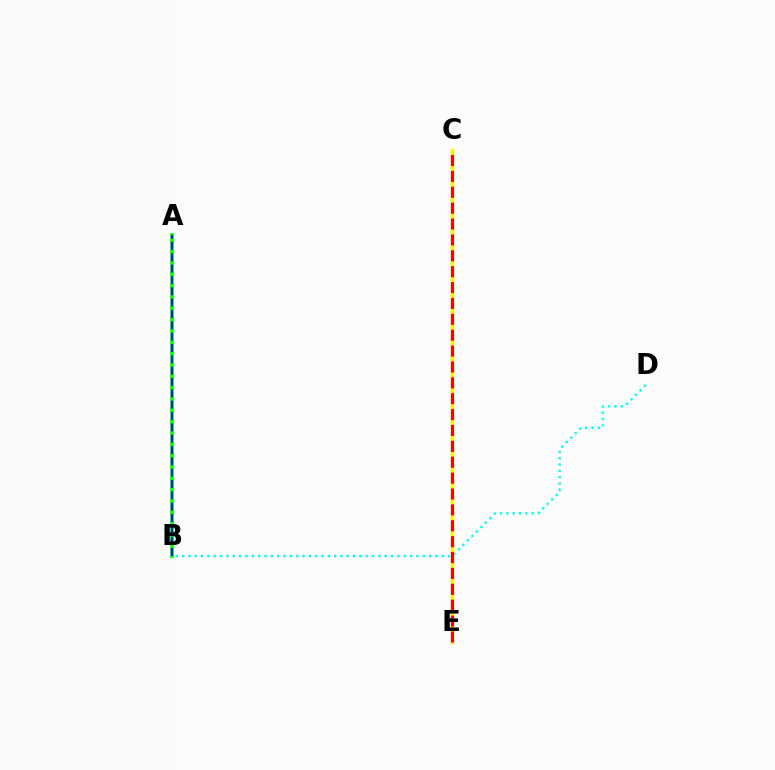{('B', 'D'): [{'color': '#00fff6', 'line_style': 'dotted', 'thickness': 1.72}], ('A', 'B'): [{'color': '#08ff00', 'line_style': 'solid', 'thickness': 2.74}, {'color': '#0010ff', 'line_style': 'dashed', 'thickness': 1.54}], ('C', 'E'): [{'color': '#ee00ff', 'line_style': 'solid', 'thickness': 2.23}, {'color': '#fcf500', 'line_style': 'solid', 'thickness': 2.46}, {'color': '#ff0000', 'line_style': 'dashed', 'thickness': 2.16}]}